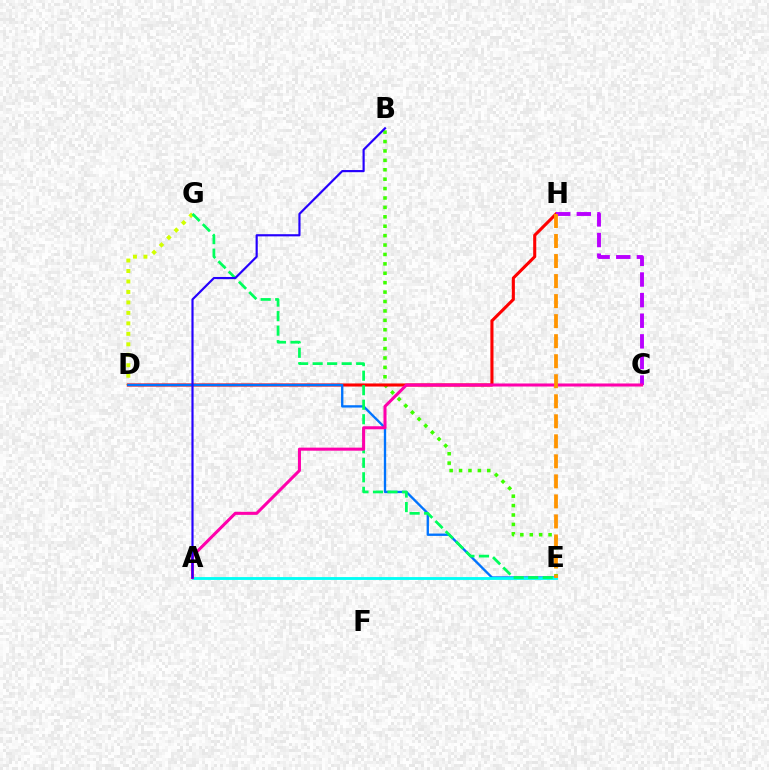{('B', 'E'): [{'color': '#3dff00', 'line_style': 'dotted', 'thickness': 2.56}], ('D', 'G'): [{'color': '#d1ff00', 'line_style': 'dotted', 'thickness': 2.85}], ('D', 'H'): [{'color': '#ff0000', 'line_style': 'solid', 'thickness': 2.22}], ('D', 'E'): [{'color': '#0074ff', 'line_style': 'solid', 'thickness': 1.69}], ('A', 'E'): [{'color': '#00fff6', 'line_style': 'solid', 'thickness': 2.04}], ('E', 'G'): [{'color': '#00ff5c', 'line_style': 'dashed', 'thickness': 1.97}], ('C', 'H'): [{'color': '#b900ff', 'line_style': 'dashed', 'thickness': 2.8}], ('A', 'C'): [{'color': '#ff00ac', 'line_style': 'solid', 'thickness': 2.2}], ('E', 'H'): [{'color': '#ff9400', 'line_style': 'dashed', 'thickness': 2.72}], ('A', 'B'): [{'color': '#2500ff', 'line_style': 'solid', 'thickness': 1.56}]}